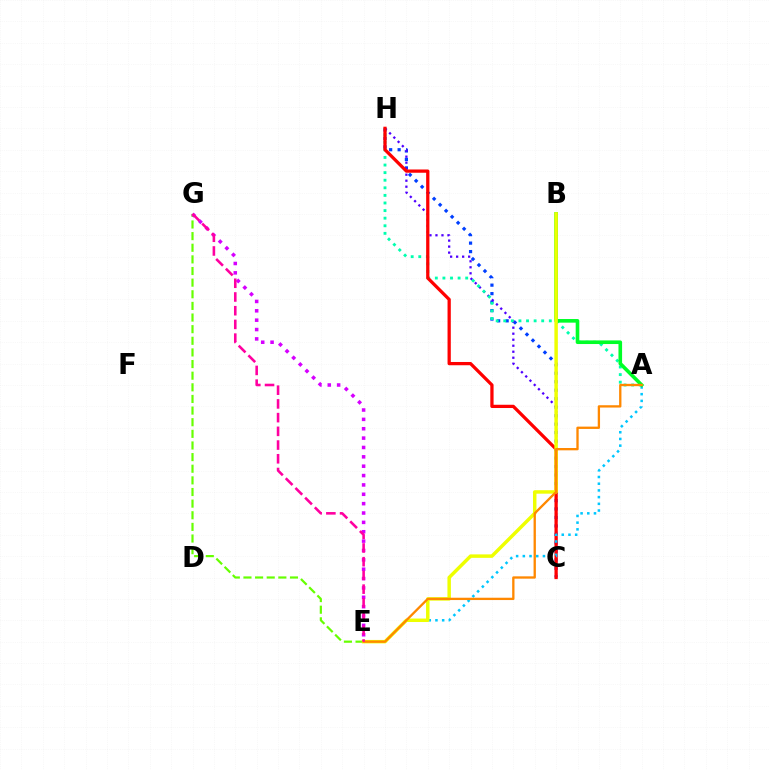{('C', 'H'): [{'color': '#003fff', 'line_style': 'dotted', 'thickness': 2.3}, {'color': '#4f00ff', 'line_style': 'dotted', 'thickness': 1.63}, {'color': '#ff0000', 'line_style': 'solid', 'thickness': 2.35}], ('A', 'H'): [{'color': '#00ffaf', 'line_style': 'dotted', 'thickness': 2.06}], ('A', 'E'): [{'color': '#00c7ff', 'line_style': 'dotted', 'thickness': 1.82}, {'color': '#ff8800', 'line_style': 'solid', 'thickness': 1.67}], ('A', 'B'): [{'color': '#00ff27', 'line_style': 'solid', 'thickness': 2.61}], ('E', 'G'): [{'color': '#66ff00', 'line_style': 'dashed', 'thickness': 1.58}, {'color': '#d600ff', 'line_style': 'dotted', 'thickness': 2.54}, {'color': '#ff00a0', 'line_style': 'dashed', 'thickness': 1.86}], ('B', 'E'): [{'color': '#eeff00', 'line_style': 'solid', 'thickness': 2.5}]}